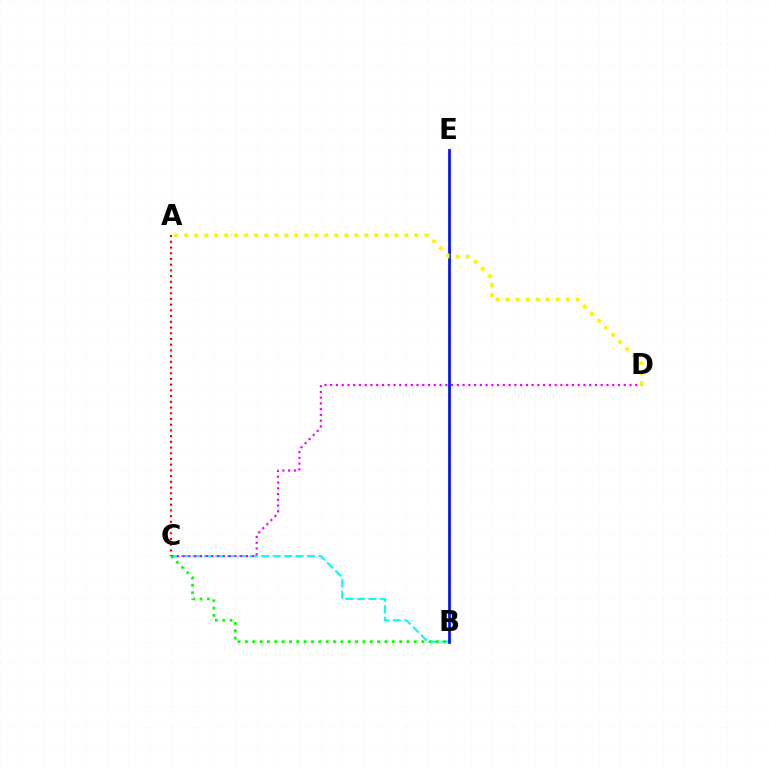{('B', 'C'): [{'color': '#00fff6', 'line_style': 'dashed', 'thickness': 1.56}, {'color': '#08ff00', 'line_style': 'dotted', 'thickness': 2.0}], ('B', 'E'): [{'color': '#0010ff', 'line_style': 'solid', 'thickness': 1.95}], ('C', 'D'): [{'color': '#ee00ff', 'line_style': 'dotted', 'thickness': 1.56}], ('A', 'D'): [{'color': '#fcf500', 'line_style': 'dotted', 'thickness': 2.72}], ('A', 'C'): [{'color': '#ff0000', 'line_style': 'dotted', 'thickness': 1.55}]}